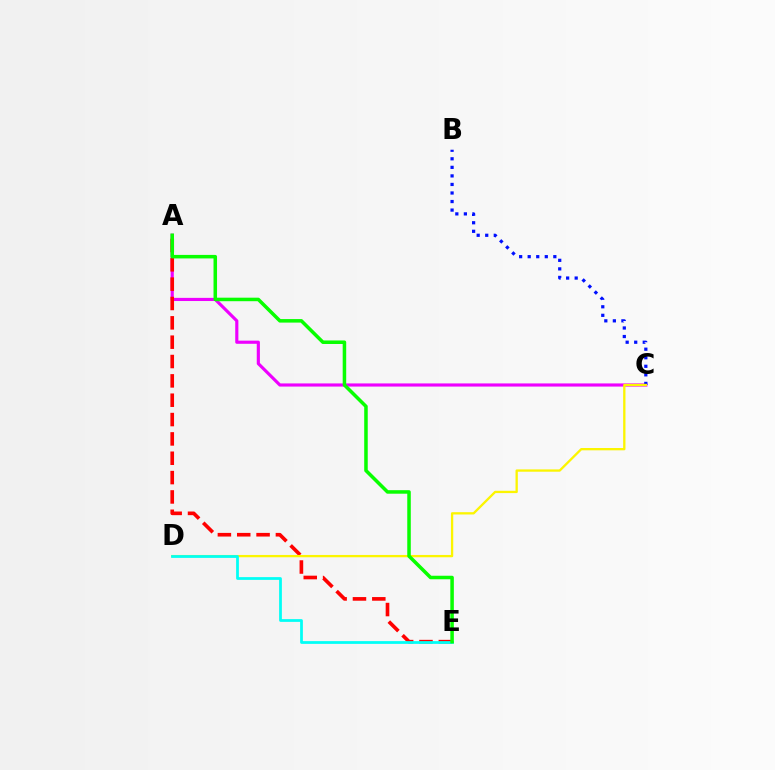{('A', 'C'): [{'color': '#ee00ff', 'line_style': 'solid', 'thickness': 2.27}], ('B', 'C'): [{'color': '#0010ff', 'line_style': 'dotted', 'thickness': 2.32}], ('A', 'E'): [{'color': '#ff0000', 'line_style': 'dashed', 'thickness': 2.63}, {'color': '#08ff00', 'line_style': 'solid', 'thickness': 2.53}], ('C', 'D'): [{'color': '#fcf500', 'line_style': 'solid', 'thickness': 1.66}], ('D', 'E'): [{'color': '#00fff6', 'line_style': 'solid', 'thickness': 1.98}]}